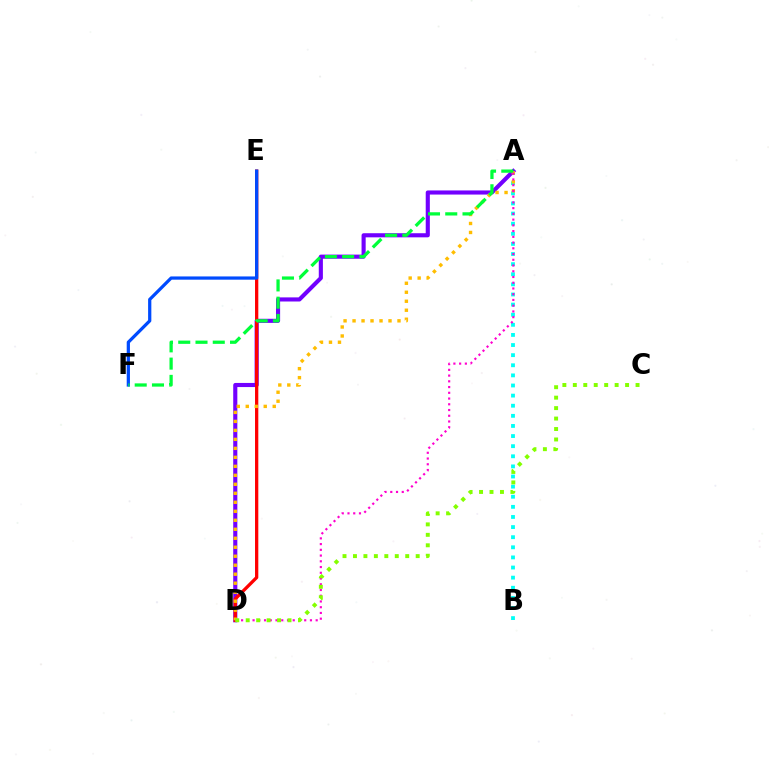{('A', 'B'): [{'color': '#00fff6', 'line_style': 'dotted', 'thickness': 2.75}], ('A', 'D'): [{'color': '#7200ff', 'line_style': 'solid', 'thickness': 2.96}, {'color': '#ffbd00', 'line_style': 'dotted', 'thickness': 2.44}, {'color': '#ff00cf', 'line_style': 'dotted', 'thickness': 1.56}], ('D', 'E'): [{'color': '#ff0000', 'line_style': 'solid', 'thickness': 2.36}], ('E', 'F'): [{'color': '#004bff', 'line_style': 'solid', 'thickness': 2.33}], ('A', 'F'): [{'color': '#00ff39', 'line_style': 'dashed', 'thickness': 2.34}], ('C', 'D'): [{'color': '#84ff00', 'line_style': 'dotted', 'thickness': 2.84}]}